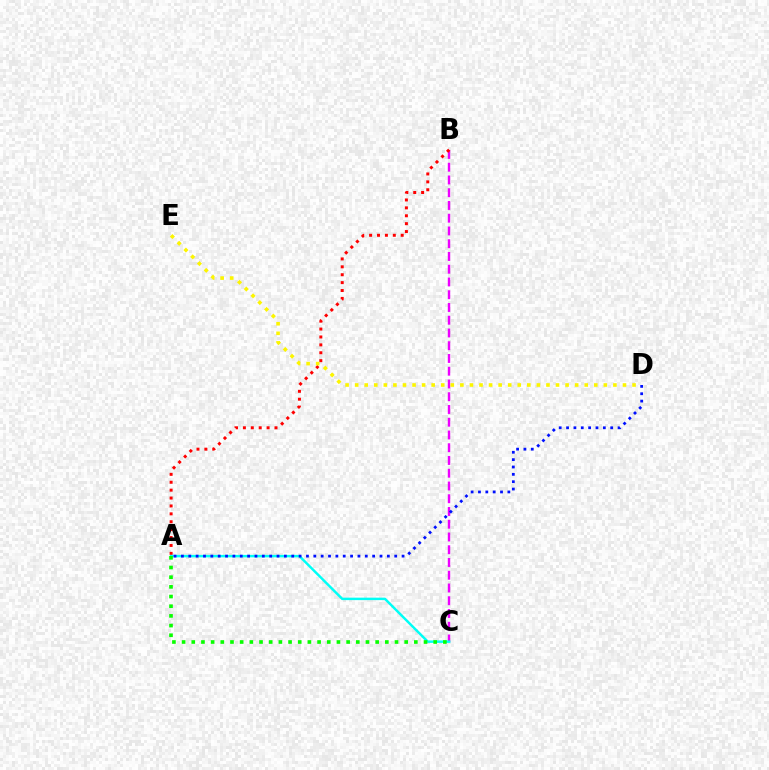{('B', 'C'): [{'color': '#ee00ff', 'line_style': 'dashed', 'thickness': 1.73}], ('A', 'B'): [{'color': '#ff0000', 'line_style': 'dotted', 'thickness': 2.15}], ('A', 'C'): [{'color': '#00fff6', 'line_style': 'solid', 'thickness': 1.77}, {'color': '#08ff00', 'line_style': 'dotted', 'thickness': 2.63}], ('A', 'D'): [{'color': '#0010ff', 'line_style': 'dotted', 'thickness': 2.0}], ('D', 'E'): [{'color': '#fcf500', 'line_style': 'dotted', 'thickness': 2.6}]}